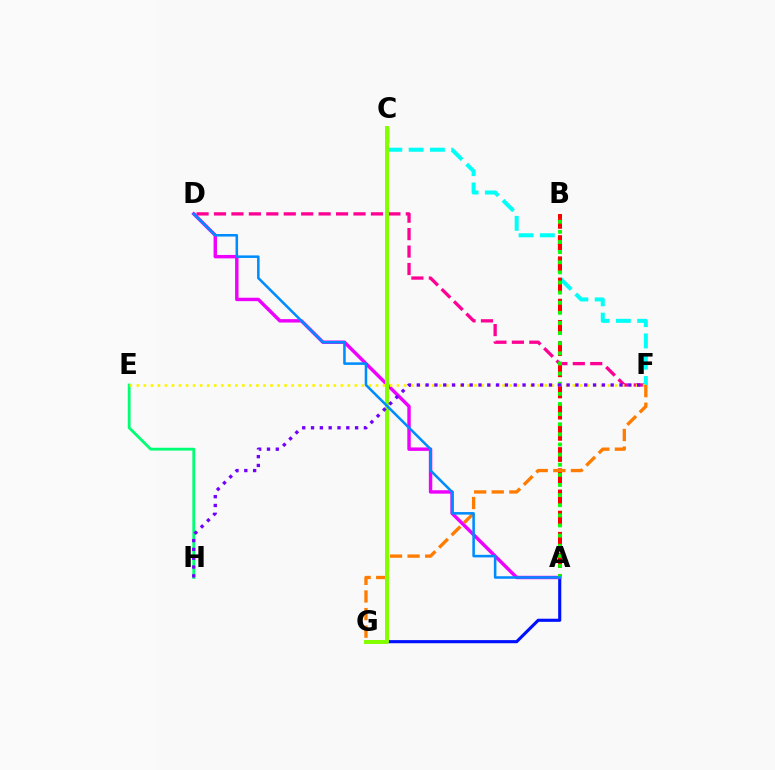{('D', 'F'): [{'color': '#ff0094', 'line_style': 'dashed', 'thickness': 2.37}], ('C', 'F'): [{'color': '#00fff6', 'line_style': 'dashed', 'thickness': 2.89}], ('A', 'B'): [{'color': '#ff0000', 'line_style': 'dashed', 'thickness': 2.88}, {'color': '#08ff00', 'line_style': 'dotted', 'thickness': 2.75}], ('E', 'H'): [{'color': '#00ff74', 'line_style': 'solid', 'thickness': 2.02}], ('A', 'G'): [{'color': '#0010ff', 'line_style': 'solid', 'thickness': 2.24}], ('A', 'D'): [{'color': '#ee00ff', 'line_style': 'solid', 'thickness': 2.47}, {'color': '#008cff', 'line_style': 'solid', 'thickness': 1.84}], ('E', 'F'): [{'color': '#fcf500', 'line_style': 'dotted', 'thickness': 1.91}], ('F', 'G'): [{'color': '#ff7c00', 'line_style': 'dashed', 'thickness': 2.39}], ('C', 'G'): [{'color': '#84ff00', 'line_style': 'solid', 'thickness': 2.86}], ('F', 'H'): [{'color': '#7200ff', 'line_style': 'dotted', 'thickness': 2.39}]}